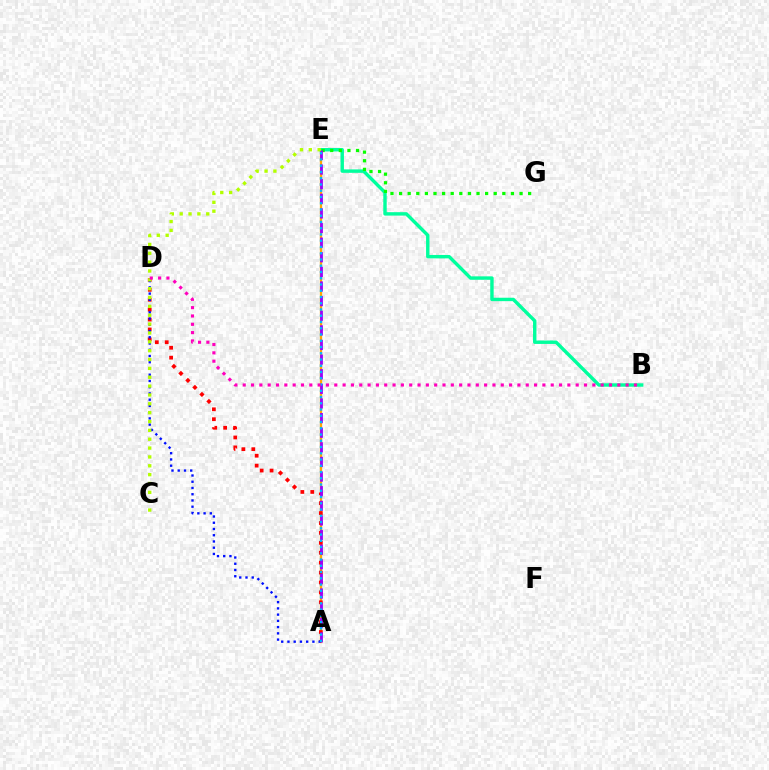{('A', 'E'): [{'color': '#ffa500', 'line_style': 'solid', 'thickness': 1.66}, {'color': '#9b00ff', 'line_style': 'dashed', 'thickness': 1.99}, {'color': '#00b5ff', 'line_style': 'dotted', 'thickness': 1.7}], ('A', 'D'): [{'color': '#ff0000', 'line_style': 'dotted', 'thickness': 2.69}, {'color': '#0010ff', 'line_style': 'dotted', 'thickness': 1.7}], ('B', 'E'): [{'color': '#00ff9d', 'line_style': 'solid', 'thickness': 2.46}], ('E', 'G'): [{'color': '#08ff00', 'line_style': 'dotted', 'thickness': 2.34}], ('C', 'E'): [{'color': '#b3ff00', 'line_style': 'dotted', 'thickness': 2.41}], ('B', 'D'): [{'color': '#ff00bd', 'line_style': 'dotted', 'thickness': 2.26}]}